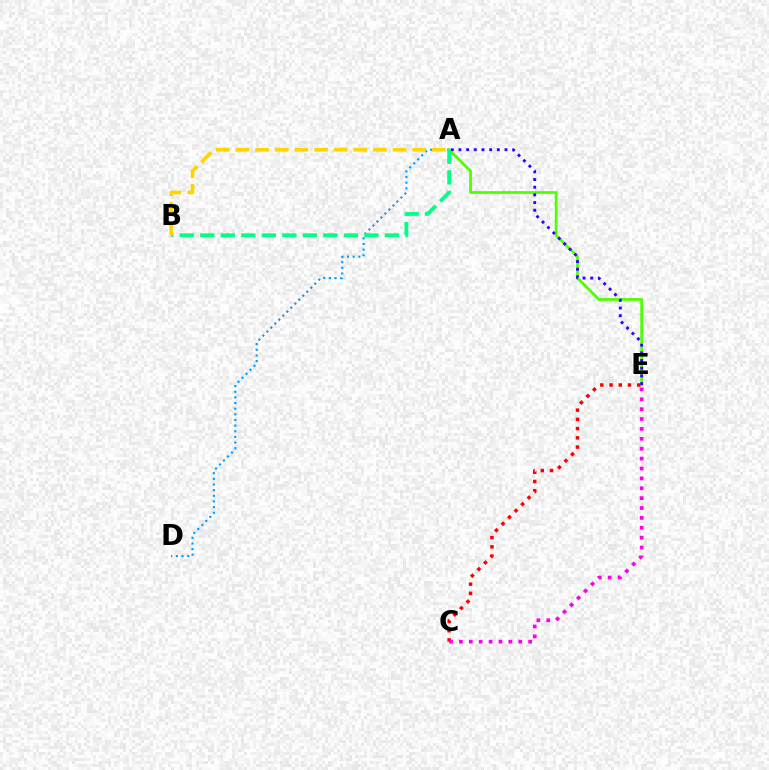{('A', 'D'): [{'color': '#009eff', 'line_style': 'dotted', 'thickness': 1.53}], ('A', 'E'): [{'color': '#4fff00', 'line_style': 'solid', 'thickness': 1.96}, {'color': '#3700ff', 'line_style': 'dotted', 'thickness': 2.08}], ('C', 'E'): [{'color': '#ff0000', 'line_style': 'dotted', 'thickness': 2.51}, {'color': '#ff00ed', 'line_style': 'dotted', 'thickness': 2.69}], ('A', 'B'): [{'color': '#00ff86', 'line_style': 'dashed', 'thickness': 2.79}, {'color': '#ffd500', 'line_style': 'dashed', 'thickness': 2.67}]}